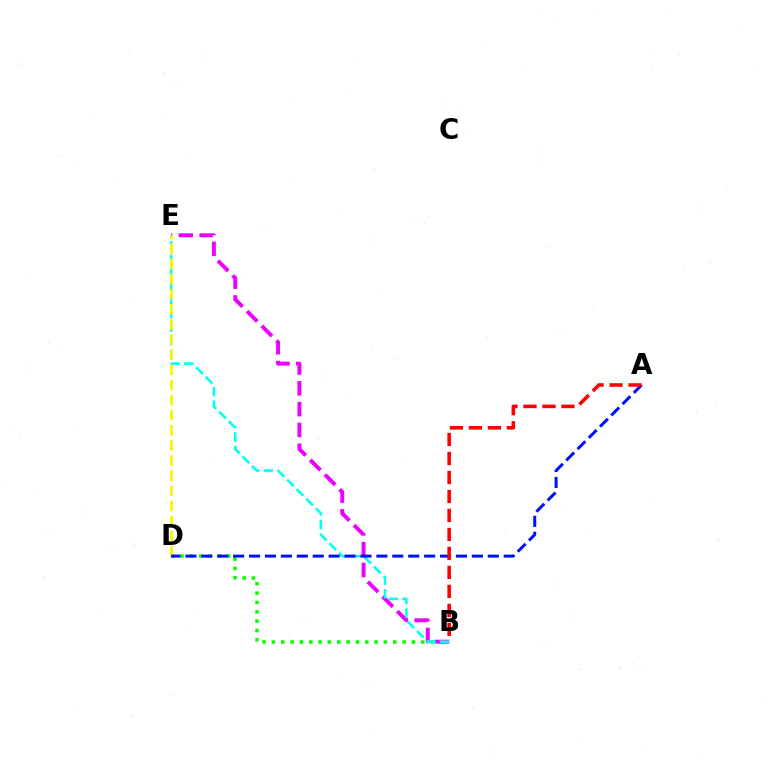{('B', 'D'): [{'color': '#08ff00', 'line_style': 'dotted', 'thickness': 2.54}], ('B', 'E'): [{'color': '#ee00ff', 'line_style': 'dashed', 'thickness': 2.83}, {'color': '#00fff6', 'line_style': 'dashed', 'thickness': 1.84}], ('D', 'E'): [{'color': '#fcf500', 'line_style': 'dashed', 'thickness': 2.05}], ('A', 'D'): [{'color': '#0010ff', 'line_style': 'dashed', 'thickness': 2.16}], ('A', 'B'): [{'color': '#ff0000', 'line_style': 'dashed', 'thickness': 2.58}]}